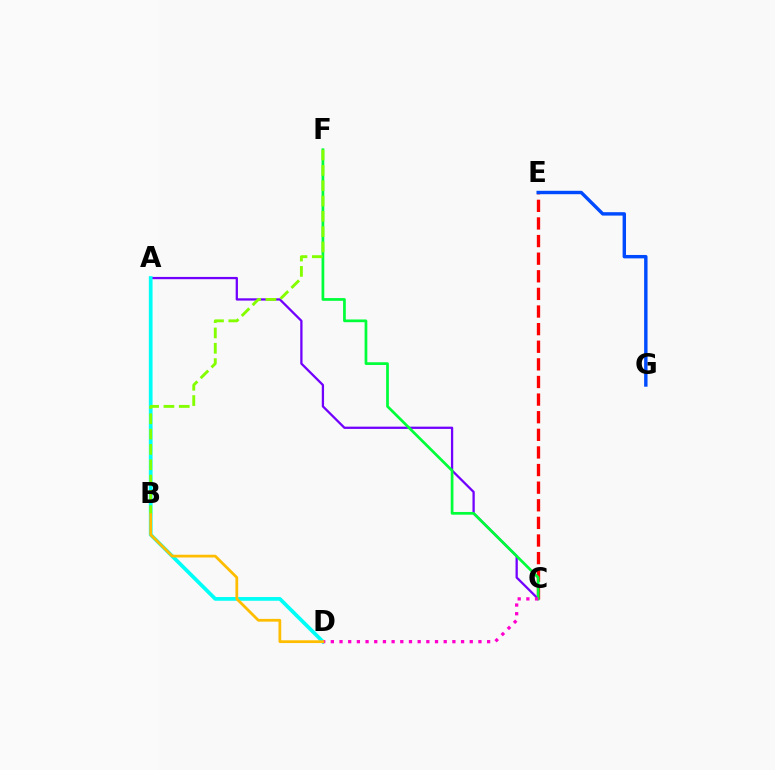{('C', 'E'): [{'color': '#ff0000', 'line_style': 'dashed', 'thickness': 2.39}], ('A', 'C'): [{'color': '#7200ff', 'line_style': 'solid', 'thickness': 1.64}], ('A', 'D'): [{'color': '#00fff6', 'line_style': 'solid', 'thickness': 2.69}], ('E', 'G'): [{'color': '#004bff', 'line_style': 'solid', 'thickness': 2.45}], ('C', 'F'): [{'color': '#00ff39', 'line_style': 'solid', 'thickness': 1.96}], ('C', 'D'): [{'color': '#ff00cf', 'line_style': 'dotted', 'thickness': 2.36}], ('B', 'D'): [{'color': '#ffbd00', 'line_style': 'solid', 'thickness': 1.99}], ('B', 'F'): [{'color': '#84ff00', 'line_style': 'dashed', 'thickness': 2.08}]}